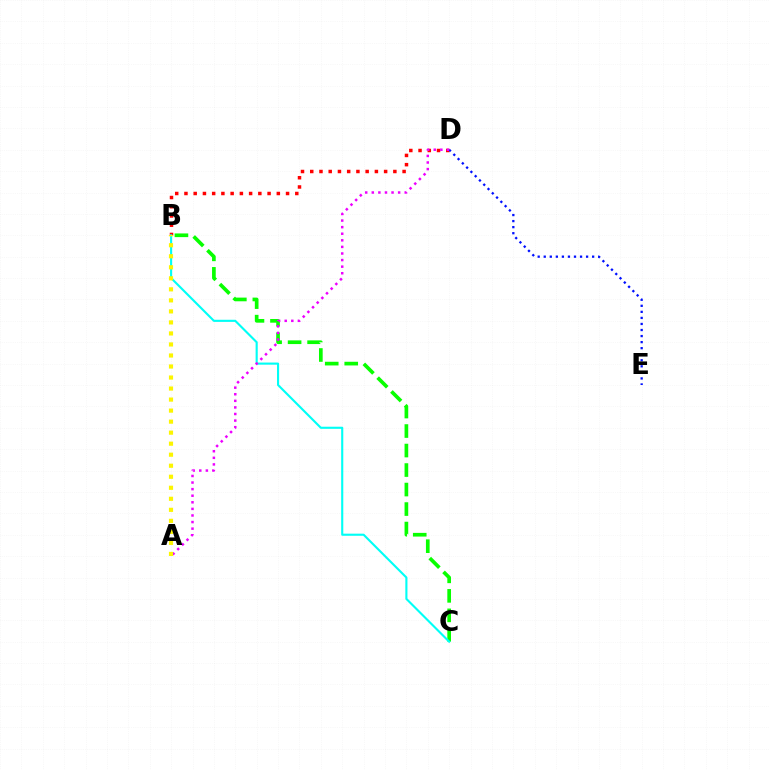{('B', 'D'): [{'color': '#ff0000', 'line_style': 'dotted', 'thickness': 2.51}], ('D', 'E'): [{'color': '#0010ff', 'line_style': 'dotted', 'thickness': 1.64}], ('B', 'C'): [{'color': '#08ff00', 'line_style': 'dashed', 'thickness': 2.65}, {'color': '#00fff6', 'line_style': 'solid', 'thickness': 1.53}], ('A', 'D'): [{'color': '#ee00ff', 'line_style': 'dotted', 'thickness': 1.79}], ('A', 'B'): [{'color': '#fcf500', 'line_style': 'dotted', 'thickness': 3.0}]}